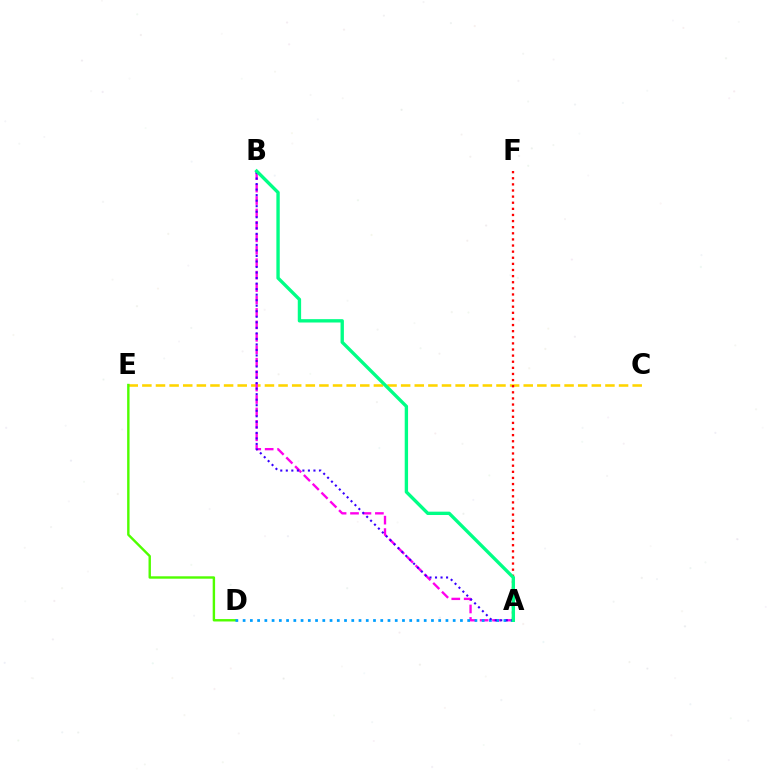{('C', 'E'): [{'color': '#ffd500', 'line_style': 'dashed', 'thickness': 1.85}], ('D', 'E'): [{'color': '#4fff00', 'line_style': 'solid', 'thickness': 1.73}], ('A', 'B'): [{'color': '#ff00ed', 'line_style': 'dashed', 'thickness': 1.69}, {'color': '#3700ff', 'line_style': 'dotted', 'thickness': 1.5}, {'color': '#00ff86', 'line_style': 'solid', 'thickness': 2.42}], ('A', 'D'): [{'color': '#009eff', 'line_style': 'dotted', 'thickness': 1.97}], ('A', 'F'): [{'color': '#ff0000', 'line_style': 'dotted', 'thickness': 1.66}]}